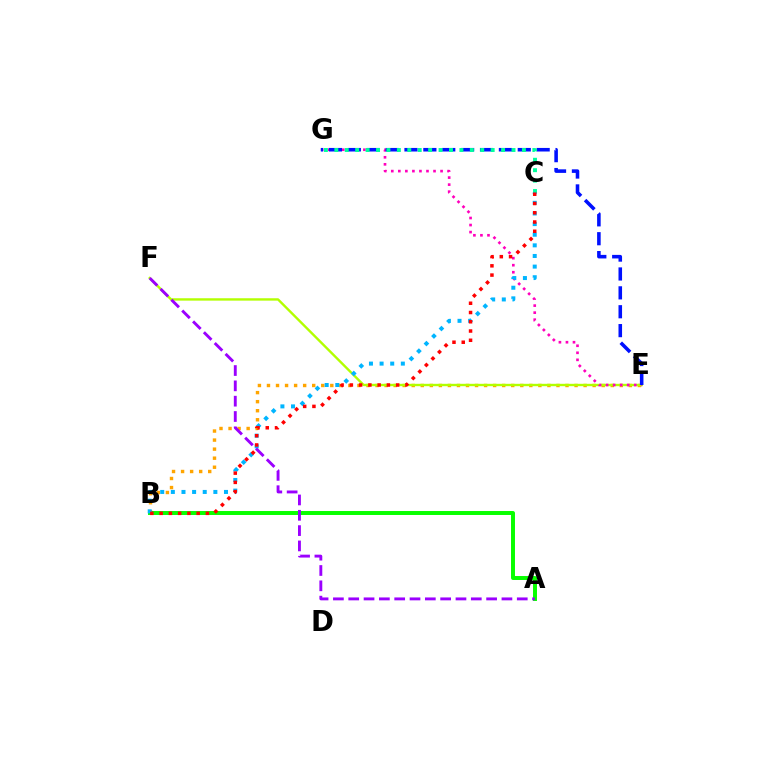{('B', 'E'): [{'color': '#ffa500', 'line_style': 'dotted', 'thickness': 2.46}], ('A', 'B'): [{'color': '#08ff00', 'line_style': 'solid', 'thickness': 2.85}], ('E', 'F'): [{'color': '#b3ff00', 'line_style': 'solid', 'thickness': 1.72}], ('E', 'G'): [{'color': '#ff00bd', 'line_style': 'dotted', 'thickness': 1.91}, {'color': '#0010ff', 'line_style': 'dashed', 'thickness': 2.57}], ('C', 'G'): [{'color': '#00ff9d', 'line_style': 'dotted', 'thickness': 2.83}], ('B', 'C'): [{'color': '#00b5ff', 'line_style': 'dotted', 'thickness': 2.89}, {'color': '#ff0000', 'line_style': 'dotted', 'thickness': 2.52}], ('A', 'F'): [{'color': '#9b00ff', 'line_style': 'dashed', 'thickness': 2.08}]}